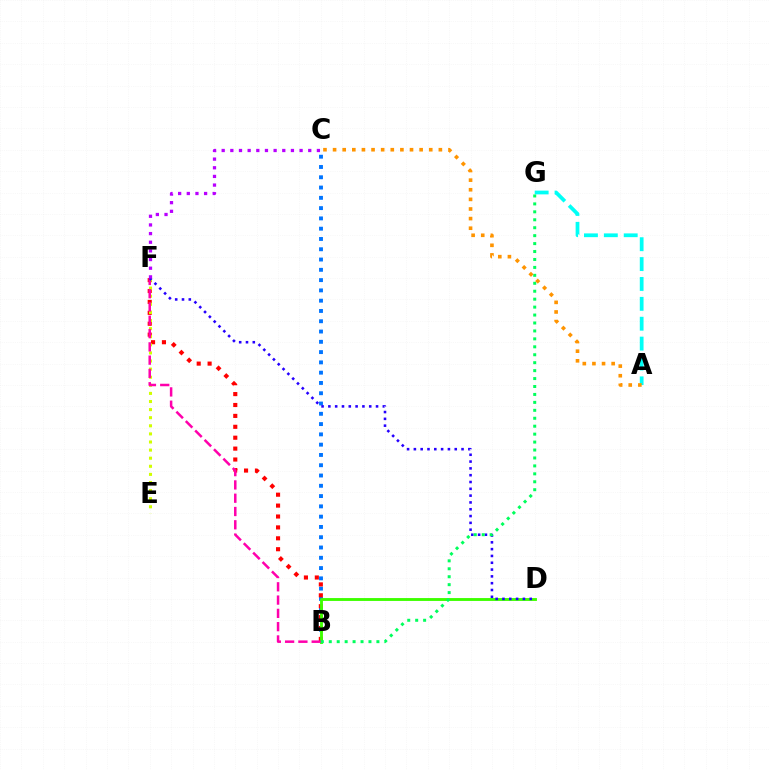{('B', 'C'): [{'color': '#0074ff', 'line_style': 'dotted', 'thickness': 2.79}], ('B', 'F'): [{'color': '#ff0000', 'line_style': 'dotted', 'thickness': 2.96}, {'color': '#ff00ac', 'line_style': 'dashed', 'thickness': 1.81}], ('E', 'F'): [{'color': '#d1ff00', 'line_style': 'dotted', 'thickness': 2.2}], ('B', 'D'): [{'color': '#3dff00', 'line_style': 'solid', 'thickness': 2.07}], ('A', 'G'): [{'color': '#00fff6', 'line_style': 'dashed', 'thickness': 2.7}], ('D', 'F'): [{'color': '#2500ff', 'line_style': 'dotted', 'thickness': 1.85}], ('B', 'G'): [{'color': '#00ff5c', 'line_style': 'dotted', 'thickness': 2.16}], ('C', 'F'): [{'color': '#b900ff', 'line_style': 'dotted', 'thickness': 2.35}], ('A', 'C'): [{'color': '#ff9400', 'line_style': 'dotted', 'thickness': 2.61}]}